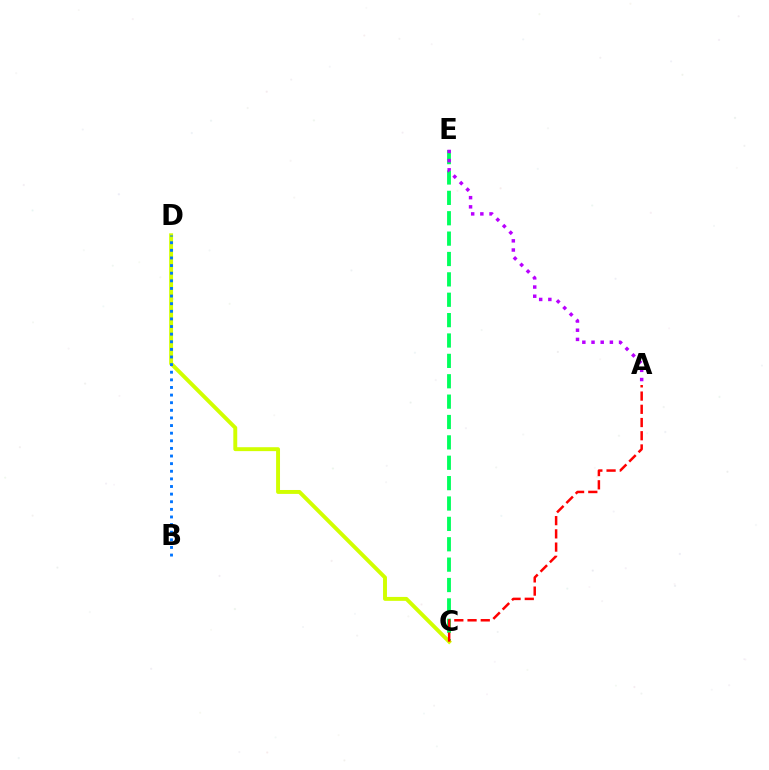{('C', 'E'): [{'color': '#00ff5c', 'line_style': 'dashed', 'thickness': 2.77}], ('C', 'D'): [{'color': '#d1ff00', 'line_style': 'solid', 'thickness': 2.82}], ('A', 'C'): [{'color': '#ff0000', 'line_style': 'dashed', 'thickness': 1.8}], ('B', 'D'): [{'color': '#0074ff', 'line_style': 'dotted', 'thickness': 2.07}], ('A', 'E'): [{'color': '#b900ff', 'line_style': 'dotted', 'thickness': 2.49}]}